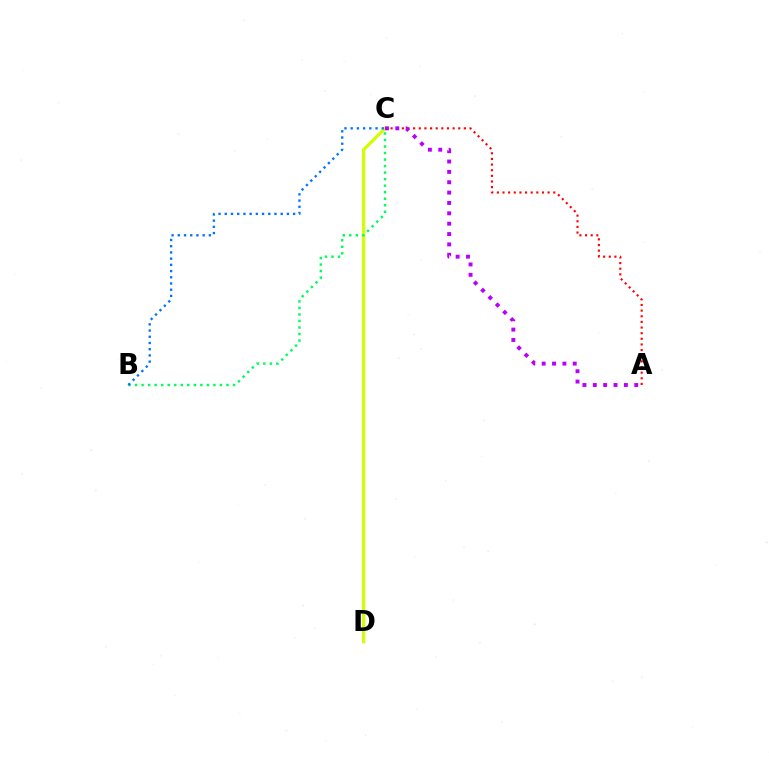{('C', 'D'): [{'color': '#d1ff00', 'line_style': 'solid', 'thickness': 2.31}], ('B', 'C'): [{'color': '#00ff5c', 'line_style': 'dotted', 'thickness': 1.77}, {'color': '#0074ff', 'line_style': 'dotted', 'thickness': 1.69}], ('A', 'C'): [{'color': '#ff0000', 'line_style': 'dotted', 'thickness': 1.53}, {'color': '#b900ff', 'line_style': 'dotted', 'thickness': 2.81}]}